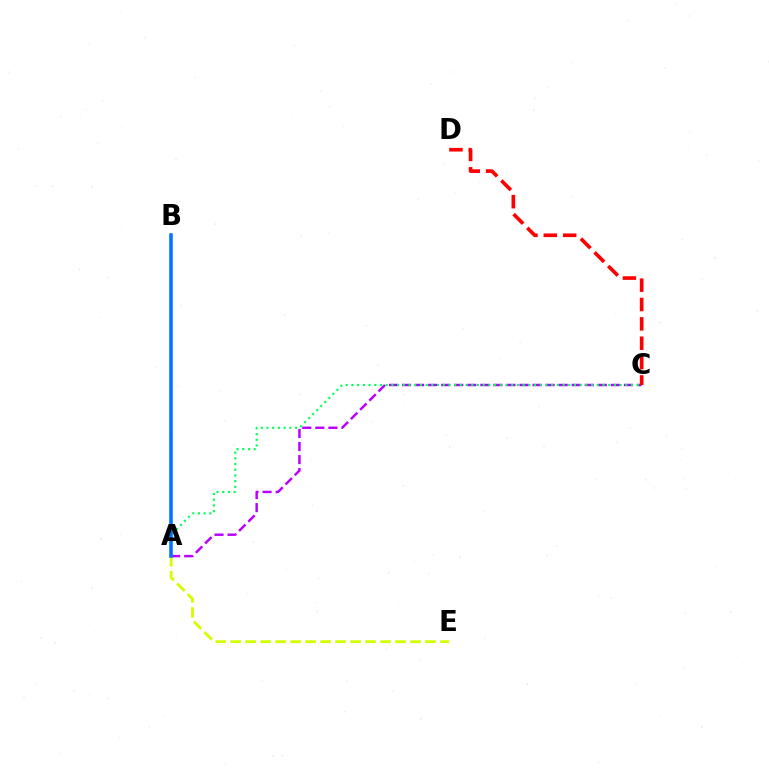{('A', 'C'): [{'color': '#b900ff', 'line_style': 'dashed', 'thickness': 1.77}, {'color': '#00ff5c', 'line_style': 'dotted', 'thickness': 1.55}], ('A', 'E'): [{'color': '#d1ff00', 'line_style': 'dashed', 'thickness': 2.04}], ('C', 'D'): [{'color': '#ff0000', 'line_style': 'dashed', 'thickness': 2.63}], ('A', 'B'): [{'color': '#0074ff', 'line_style': 'solid', 'thickness': 2.56}]}